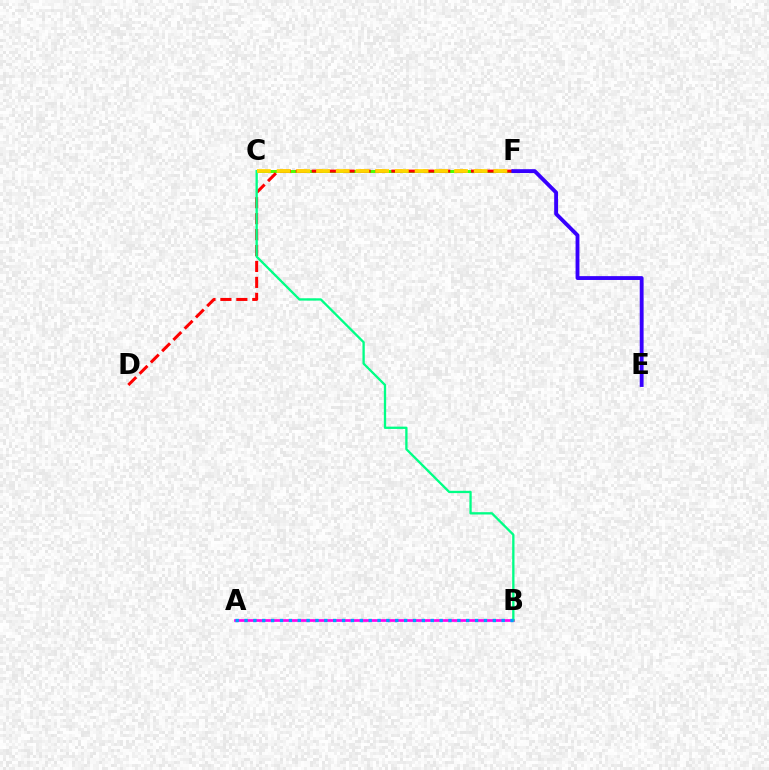{('C', 'F'): [{'color': '#4fff00', 'line_style': 'solid', 'thickness': 2.16}, {'color': '#ffd500', 'line_style': 'dashed', 'thickness': 2.68}], ('A', 'B'): [{'color': '#ff00ed', 'line_style': 'solid', 'thickness': 1.94}, {'color': '#009eff', 'line_style': 'dotted', 'thickness': 2.41}], ('D', 'F'): [{'color': '#ff0000', 'line_style': 'dashed', 'thickness': 2.16}], ('B', 'C'): [{'color': '#00ff86', 'line_style': 'solid', 'thickness': 1.67}], ('E', 'F'): [{'color': '#3700ff', 'line_style': 'solid', 'thickness': 2.77}]}